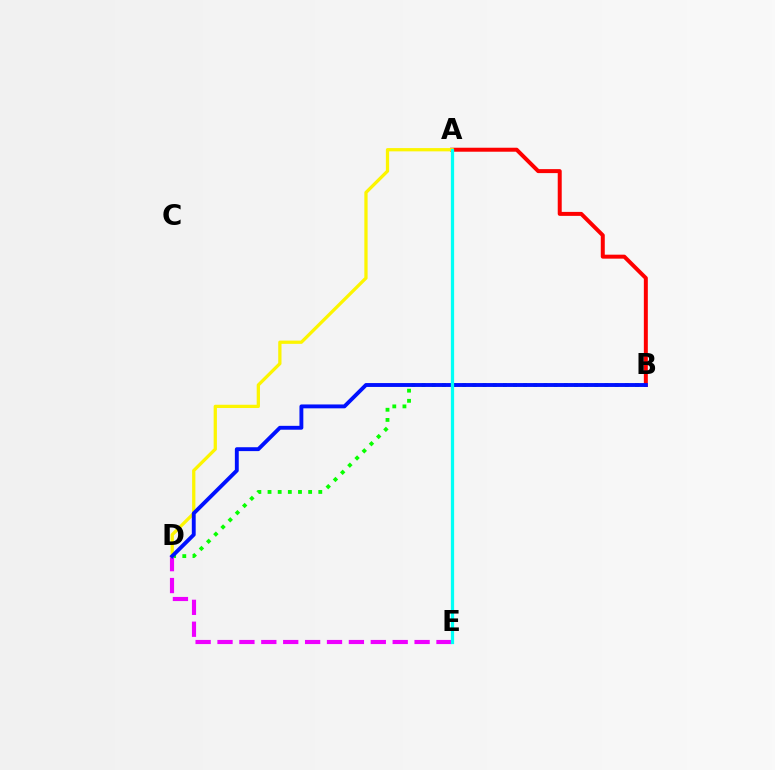{('B', 'D'): [{'color': '#08ff00', 'line_style': 'dotted', 'thickness': 2.76}, {'color': '#0010ff', 'line_style': 'solid', 'thickness': 2.79}], ('A', 'B'): [{'color': '#ff0000', 'line_style': 'solid', 'thickness': 2.87}], ('D', 'E'): [{'color': '#ee00ff', 'line_style': 'dashed', 'thickness': 2.97}], ('A', 'D'): [{'color': '#fcf500', 'line_style': 'solid', 'thickness': 2.35}], ('A', 'E'): [{'color': '#00fff6', 'line_style': 'solid', 'thickness': 2.34}]}